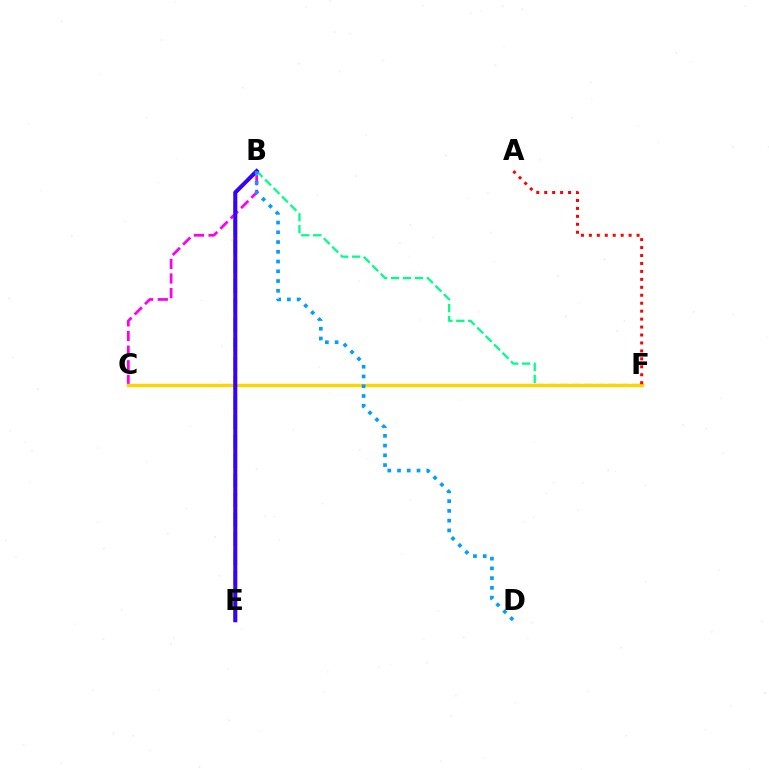{('B', 'F'): [{'color': '#00ff86', 'line_style': 'dashed', 'thickness': 1.62}], ('B', 'C'): [{'color': '#ff00ed', 'line_style': 'dashed', 'thickness': 1.99}], ('C', 'F'): [{'color': '#ffd500', 'line_style': 'solid', 'thickness': 2.44}], ('B', 'E'): [{'color': '#4fff00', 'line_style': 'dashed', 'thickness': 2.65}, {'color': '#3700ff', 'line_style': 'solid', 'thickness': 2.89}], ('A', 'F'): [{'color': '#ff0000', 'line_style': 'dotted', 'thickness': 2.16}], ('B', 'D'): [{'color': '#009eff', 'line_style': 'dotted', 'thickness': 2.65}]}